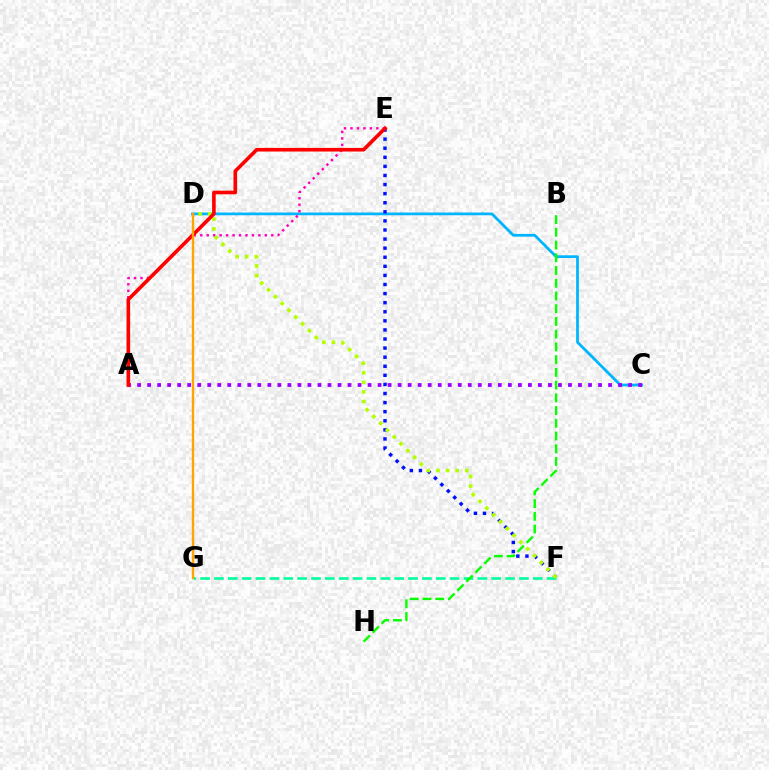{('C', 'D'): [{'color': '#00b5ff', 'line_style': 'solid', 'thickness': 1.99}], ('E', 'F'): [{'color': '#0010ff', 'line_style': 'dotted', 'thickness': 2.47}], ('F', 'G'): [{'color': '#00ff9d', 'line_style': 'dashed', 'thickness': 1.88}], ('A', 'C'): [{'color': '#9b00ff', 'line_style': 'dotted', 'thickness': 2.72}], ('B', 'H'): [{'color': '#08ff00', 'line_style': 'dashed', 'thickness': 1.73}], ('A', 'E'): [{'color': '#ff00bd', 'line_style': 'dotted', 'thickness': 1.75}, {'color': '#ff0000', 'line_style': 'solid', 'thickness': 2.61}], ('D', 'F'): [{'color': '#b3ff00', 'line_style': 'dotted', 'thickness': 2.61}], ('D', 'G'): [{'color': '#ffa500', 'line_style': 'solid', 'thickness': 1.72}]}